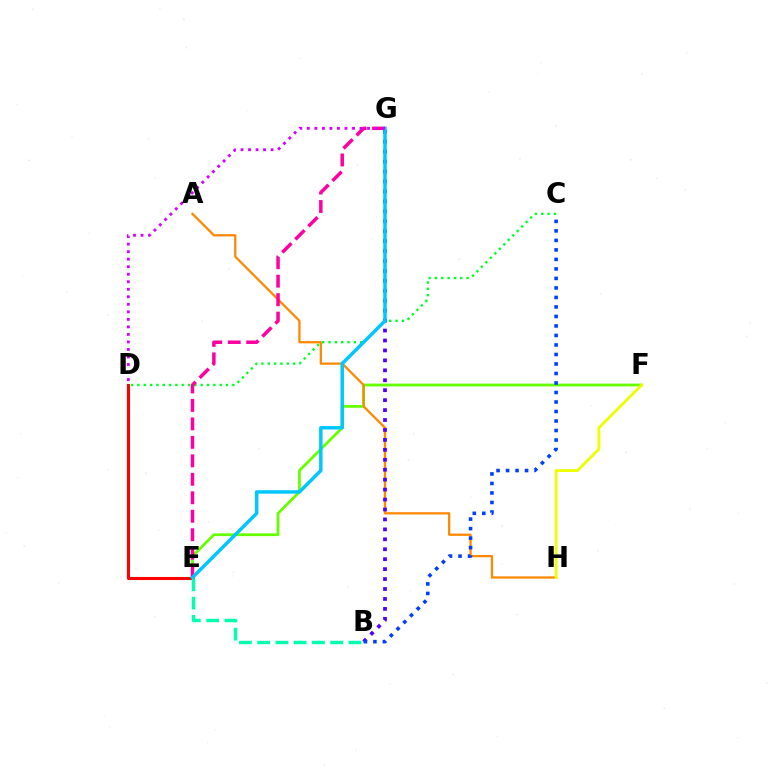{('C', 'D'): [{'color': '#00ff27', 'line_style': 'dotted', 'thickness': 1.72}], ('E', 'F'): [{'color': '#66ff00', 'line_style': 'solid', 'thickness': 1.99}], ('A', 'H'): [{'color': '#ff8800', 'line_style': 'solid', 'thickness': 1.64}], ('F', 'H'): [{'color': '#eeff00', 'line_style': 'solid', 'thickness': 2.03}], ('B', 'G'): [{'color': '#4f00ff', 'line_style': 'dotted', 'thickness': 2.7}], ('D', 'E'): [{'color': '#ff0000', 'line_style': 'solid', 'thickness': 2.21}], ('E', 'G'): [{'color': '#ff00a0', 'line_style': 'dashed', 'thickness': 2.51}, {'color': '#00c7ff', 'line_style': 'solid', 'thickness': 2.5}], ('B', 'C'): [{'color': '#003fff', 'line_style': 'dotted', 'thickness': 2.58}], ('D', 'G'): [{'color': '#d600ff', 'line_style': 'dotted', 'thickness': 2.04}], ('B', 'E'): [{'color': '#00ffaf', 'line_style': 'dashed', 'thickness': 2.48}]}